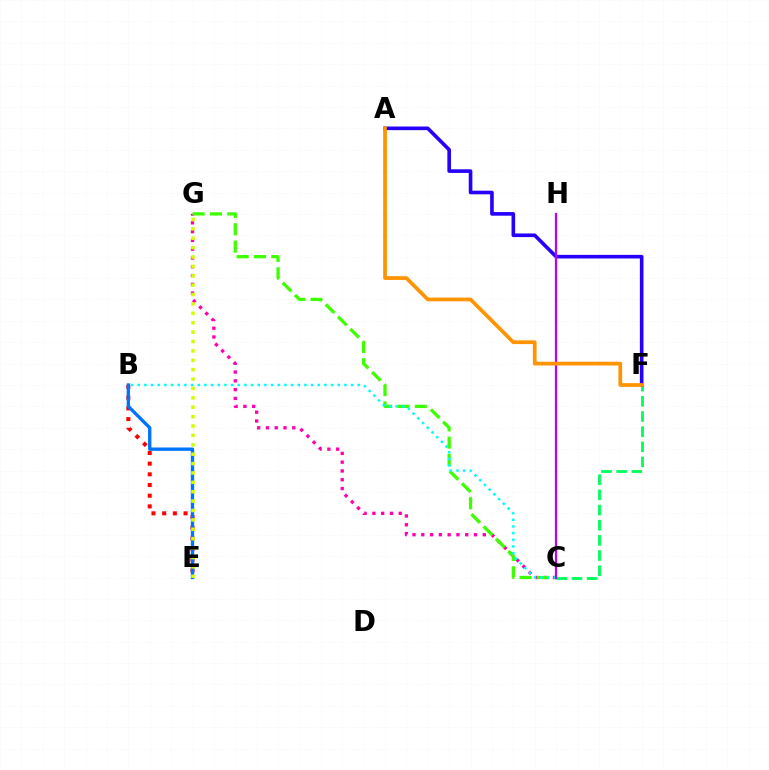{('B', 'E'): [{'color': '#ff0000', 'line_style': 'dotted', 'thickness': 2.9}, {'color': '#0074ff', 'line_style': 'solid', 'thickness': 2.42}], ('C', 'G'): [{'color': '#ff00ac', 'line_style': 'dotted', 'thickness': 2.39}, {'color': '#3dff00', 'line_style': 'dashed', 'thickness': 2.36}], ('B', 'C'): [{'color': '#00fff6', 'line_style': 'dotted', 'thickness': 1.81}], ('C', 'F'): [{'color': '#00ff5c', 'line_style': 'dashed', 'thickness': 2.06}], ('A', 'F'): [{'color': '#2500ff', 'line_style': 'solid', 'thickness': 2.6}, {'color': '#ff9400', 'line_style': 'solid', 'thickness': 2.68}], ('E', 'G'): [{'color': '#d1ff00', 'line_style': 'dotted', 'thickness': 2.55}], ('C', 'H'): [{'color': '#b900ff', 'line_style': 'solid', 'thickness': 1.62}]}